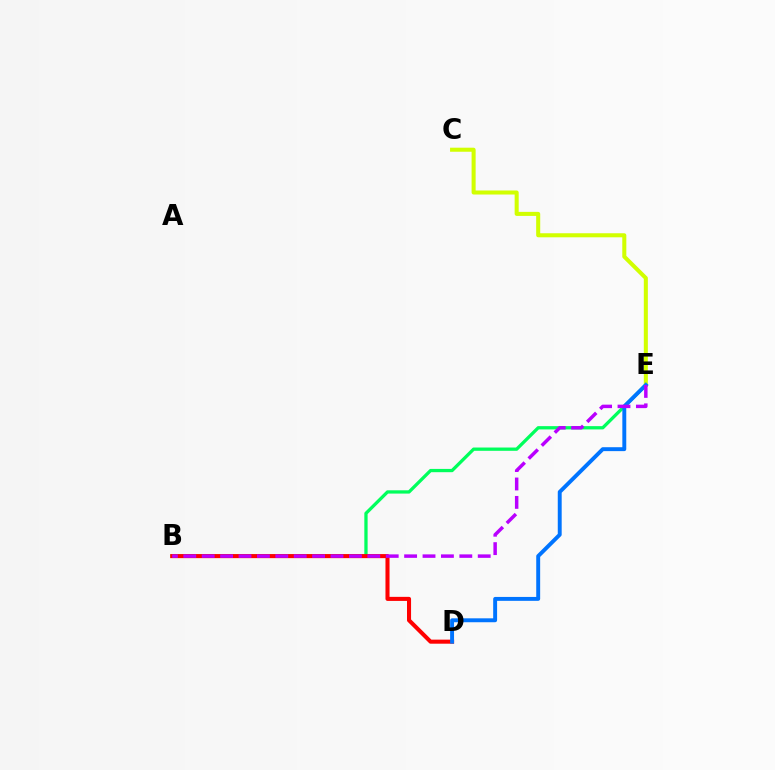{('B', 'E'): [{'color': '#00ff5c', 'line_style': 'solid', 'thickness': 2.36}, {'color': '#b900ff', 'line_style': 'dashed', 'thickness': 2.5}], ('B', 'D'): [{'color': '#ff0000', 'line_style': 'solid', 'thickness': 2.92}], ('C', 'E'): [{'color': '#d1ff00', 'line_style': 'solid', 'thickness': 2.91}], ('D', 'E'): [{'color': '#0074ff', 'line_style': 'solid', 'thickness': 2.82}]}